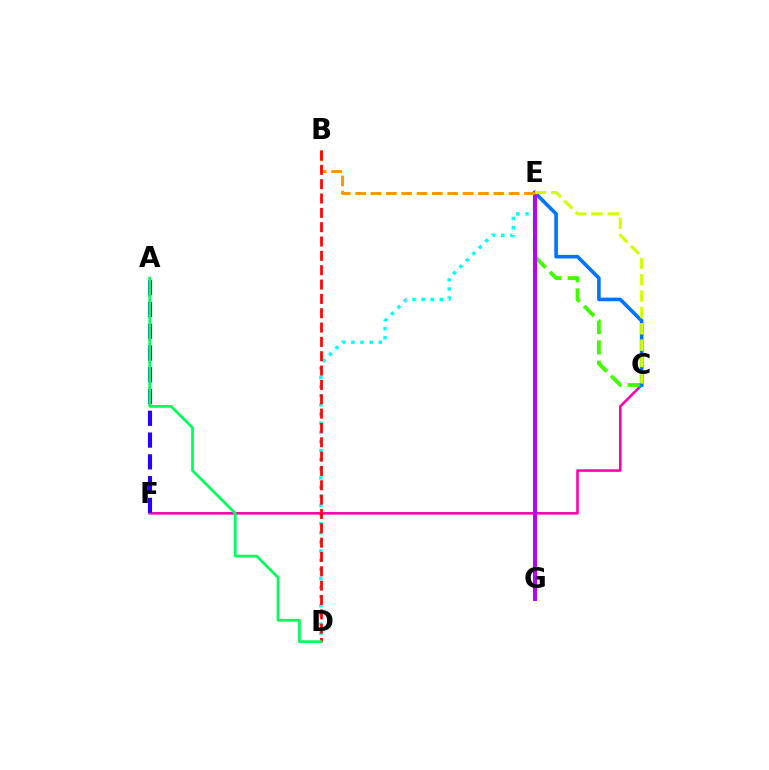{('D', 'E'): [{'color': '#00fff6', 'line_style': 'dotted', 'thickness': 2.48}], ('C', 'F'): [{'color': '#ff00ac', 'line_style': 'solid', 'thickness': 1.85}], ('C', 'E'): [{'color': '#3dff00', 'line_style': 'dashed', 'thickness': 2.75}, {'color': '#0074ff', 'line_style': 'solid', 'thickness': 2.61}, {'color': '#d1ff00', 'line_style': 'dashed', 'thickness': 2.22}], ('A', 'F'): [{'color': '#2500ff', 'line_style': 'dashed', 'thickness': 2.96}], ('E', 'G'): [{'color': '#b900ff', 'line_style': 'solid', 'thickness': 2.87}], ('B', 'E'): [{'color': '#ff9400', 'line_style': 'dashed', 'thickness': 2.09}], ('B', 'D'): [{'color': '#ff0000', 'line_style': 'dashed', 'thickness': 1.95}], ('A', 'D'): [{'color': '#00ff5c', 'line_style': 'solid', 'thickness': 1.97}]}